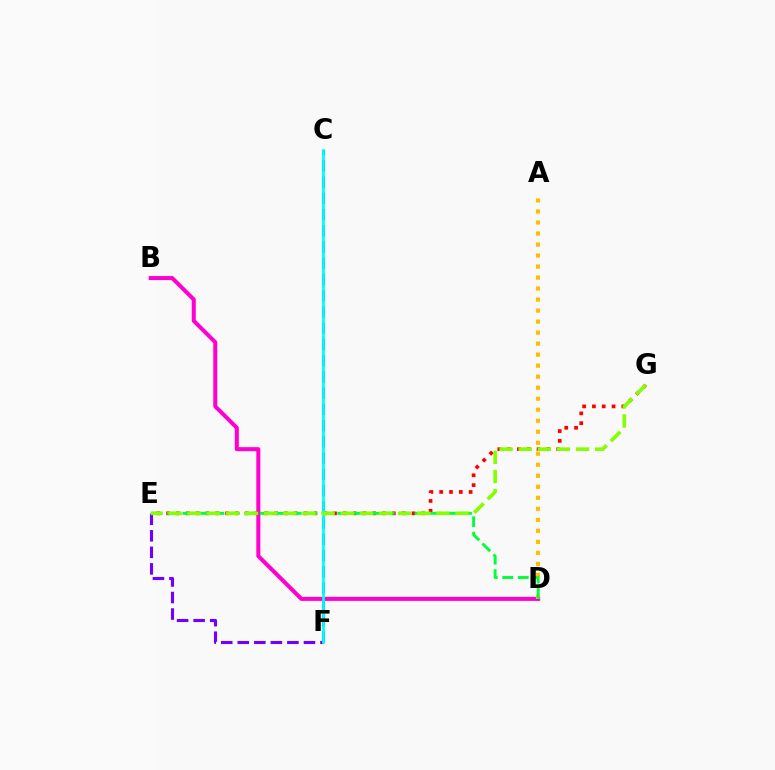{('C', 'F'): [{'color': '#004bff', 'line_style': 'dashed', 'thickness': 2.21}, {'color': '#00fff6', 'line_style': 'solid', 'thickness': 1.98}], ('B', 'D'): [{'color': '#ff00cf', 'line_style': 'solid', 'thickness': 2.9}], ('E', 'G'): [{'color': '#ff0000', 'line_style': 'dotted', 'thickness': 2.67}, {'color': '#84ff00', 'line_style': 'dashed', 'thickness': 2.6}], ('E', 'F'): [{'color': '#7200ff', 'line_style': 'dashed', 'thickness': 2.25}], ('A', 'D'): [{'color': '#ffbd00', 'line_style': 'dotted', 'thickness': 2.99}], ('D', 'E'): [{'color': '#00ff39', 'line_style': 'dashed', 'thickness': 2.1}]}